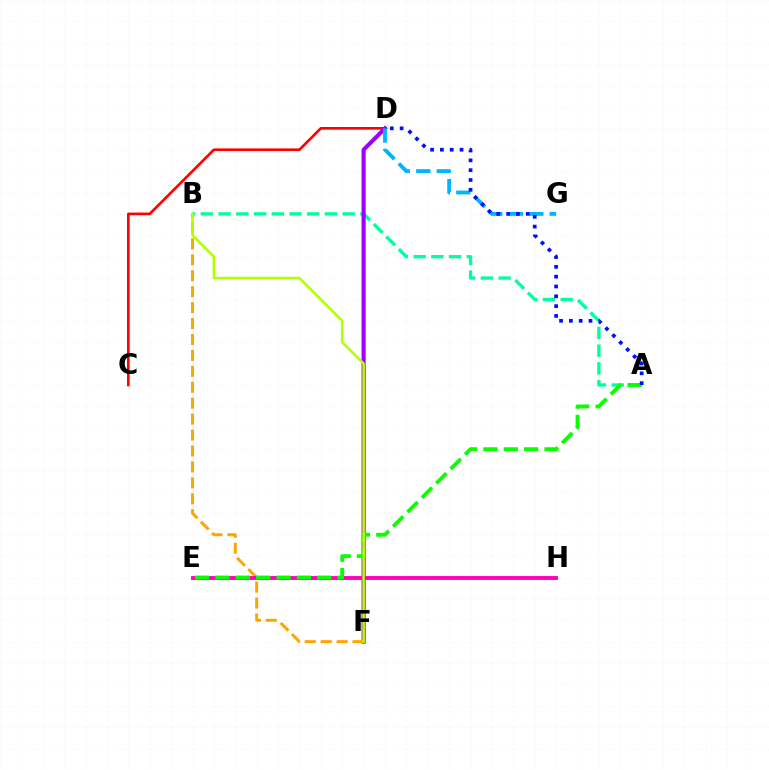{('C', 'D'): [{'color': '#ff0000', 'line_style': 'solid', 'thickness': 1.91}], ('A', 'B'): [{'color': '#00ff9d', 'line_style': 'dashed', 'thickness': 2.41}], ('D', 'F'): [{'color': '#9b00ff', 'line_style': 'solid', 'thickness': 2.93}], ('B', 'F'): [{'color': '#ffa500', 'line_style': 'dashed', 'thickness': 2.16}, {'color': '#b3ff00', 'line_style': 'solid', 'thickness': 1.86}], ('D', 'G'): [{'color': '#00b5ff', 'line_style': 'dashed', 'thickness': 2.78}], ('E', 'H'): [{'color': '#ff00bd', 'line_style': 'solid', 'thickness': 2.79}], ('A', 'E'): [{'color': '#08ff00', 'line_style': 'dashed', 'thickness': 2.77}], ('A', 'D'): [{'color': '#0010ff', 'line_style': 'dotted', 'thickness': 2.67}]}